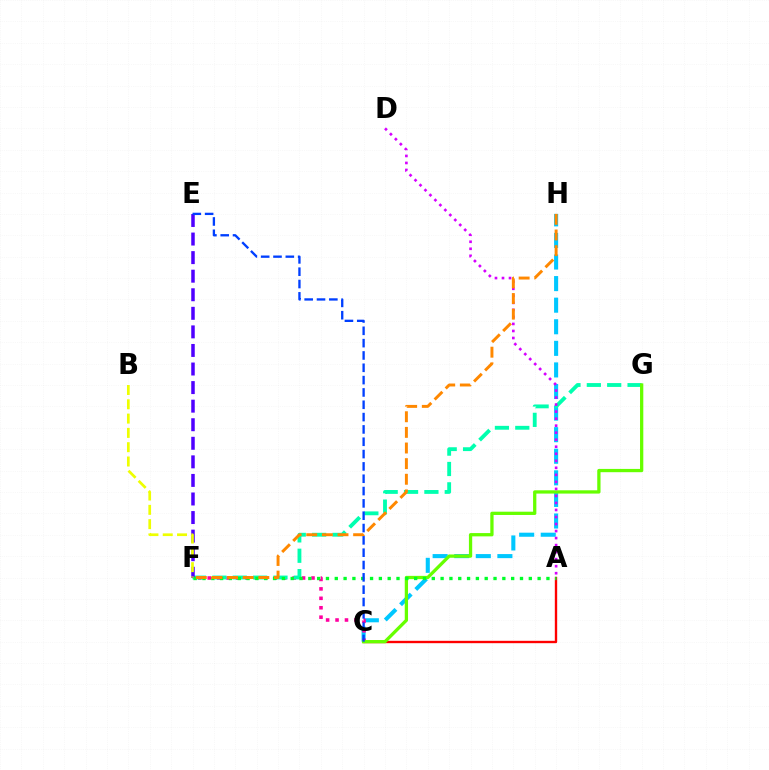{('A', 'C'): [{'color': '#ff0000', 'line_style': 'solid', 'thickness': 1.71}], ('C', 'H'): [{'color': '#00c7ff', 'line_style': 'dashed', 'thickness': 2.93}], ('C', 'F'): [{'color': '#ff00a0', 'line_style': 'dotted', 'thickness': 2.56}], ('F', 'G'): [{'color': '#00ffaf', 'line_style': 'dashed', 'thickness': 2.77}], ('C', 'G'): [{'color': '#66ff00', 'line_style': 'solid', 'thickness': 2.36}], ('E', 'F'): [{'color': '#4f00ff', 'line_style': 'dashed', 'thickness': 2.52}], ('A', 'F'): [{'color': '#00ff27', 'line_style': 'dotted', 'thickness': 2.4}], ('A', 'D'): [{'color': '#d600ff', 'line_style': 'dotted', 'thickness': 1.91}], ('F', 'H'): [{'color': '#ff8800', 'line_style': 'dashed', 'thickness': 2.12}], ('B', 'F'): [{'color': '#eeff00', 'line_style': 'dashed', 'thickness': 1.94}], ('C', 'E'): [{'color': '#003fff', 'line_style': 'dashed', 'thickness': 1.67}]}